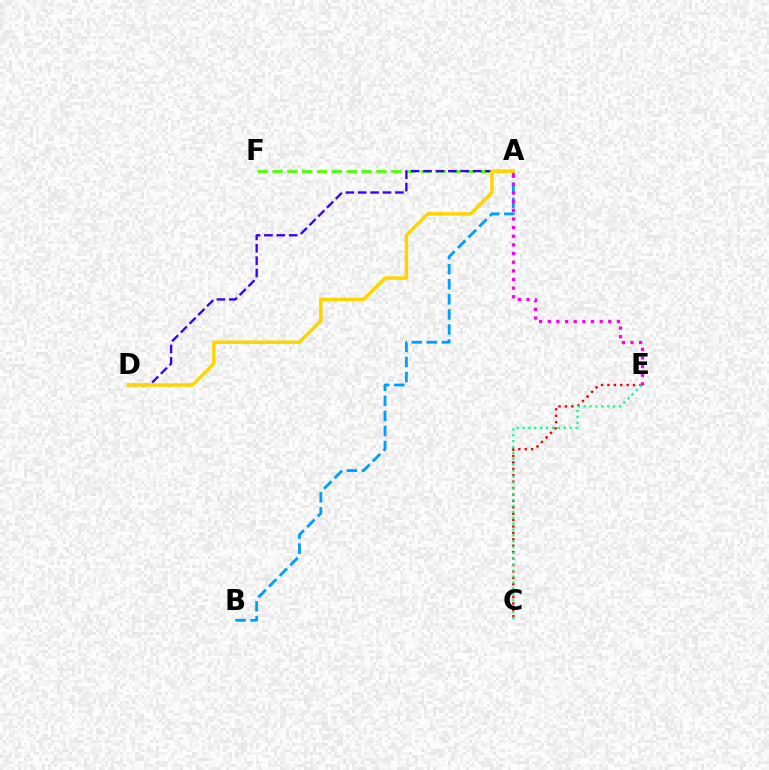{('A', 'F'): [{'color': '#4fff00', 'line_style': 'dashed', 'thickness': 2.02}], ('A', 'B'): [{'color': '#009eff', 'line_style': 'dashed', 'thickness': 2.05}], ('C', 'E'): [{'color': '#ff0000', 'line_style': 'dotted', 'thickness': 1.74}, {'color': '#00ff86', 'line_style': 'dotted', 'thickness': 1.6}], ('A', 'E'): [{'color': '#ff00ed', 'line_style': 'dotted', 'thickness': 2.35}], ('A', 'D'): [{'color': '#3700ff', 'line_style': 'dashed', 'thickness': 1.68}, {'color': '#ffd500', 'line_style': 'solid', 'thickness': 2.5}]}